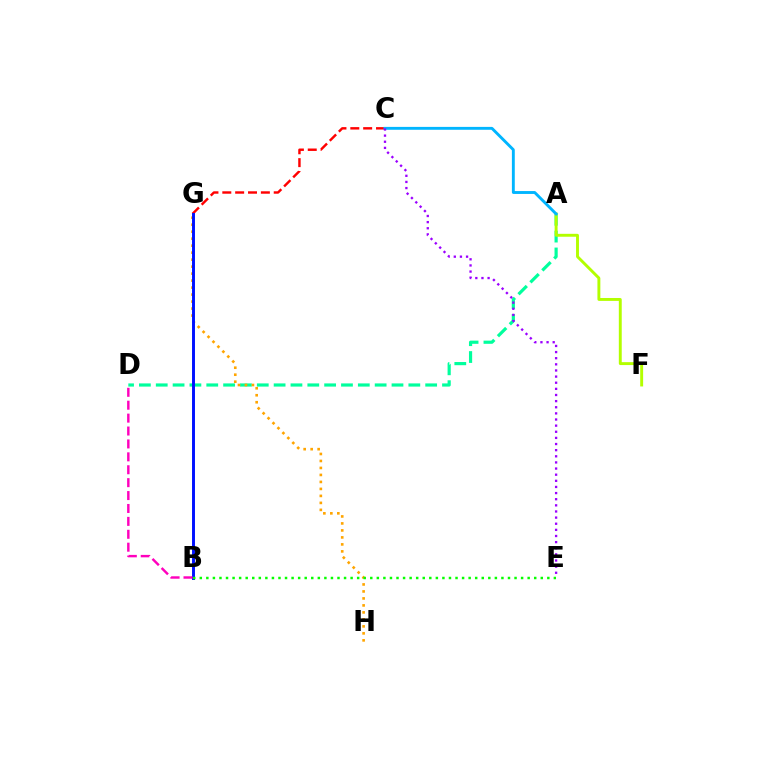{('A', 'D'): [{'color': '#00ff9d', 'line_style': 'dashed', 'thickness': 2.29}], ('A', 'F'): [{'color': '#b3ff00', 'line_style': 'solid', 'thickness': 2.1}], ('C', 'G'): [{'color': '#ff0000', 'line_style': 'dashed', 'thickness': 1.75}], ('G', 'H'): [{'color': '#ffa500', 'line_style': 'dotted', 'thickness': 1.9}], ('B', 'G'): [{'color': '#0010ff', 'line_style': 'solid', 'thickness': 2.12}], ('A', 'C'): [{'color': '#00b5ff', 'line_style': 'solid', 'thickness': 2.07}], ('B', 'D'): [{'color': '#ff00bd', 'line_style': 'dashed', 'thickness': 1.75}], ('B', 'E'): [{'color': '#08ff00', 'line_style': 'dotted', 'thickness': 1.78}], ('C', 'E'): [{'color': '#9b00ff', 'line_style': 'dotted', 'thickness': 1.67}]}